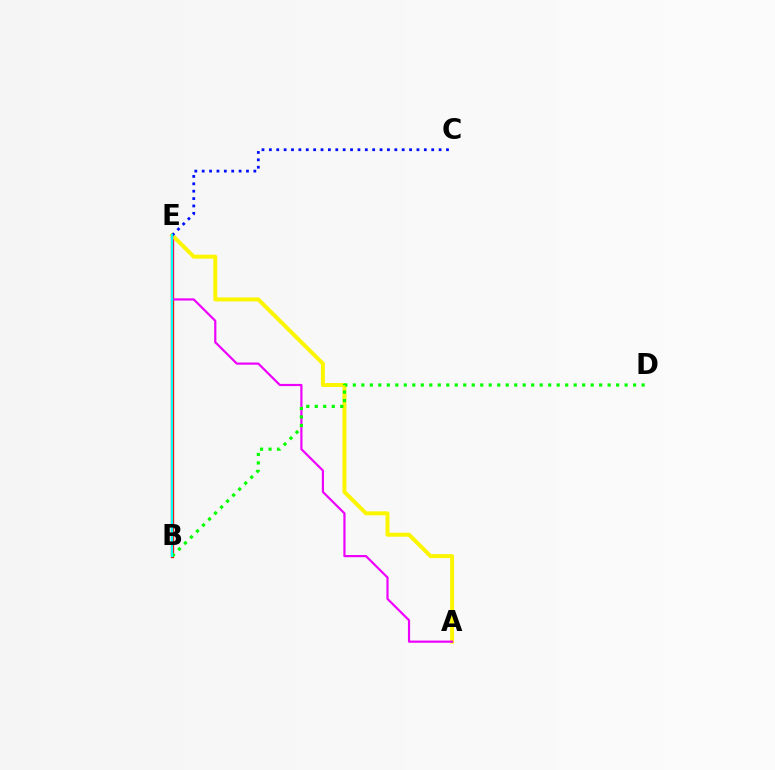{('B', 'E'): [{'color': '#ff0000', 'line_style': 'solid', 'thickness': 2.39}, {'color': '#00fff6', 'line_style': 'solid', 'thickness': 1.61}], ('A', 'E'): [{'color': '#fcf500', 'line_style': 'solid', 'thickness': 2.85}, {'color': '#ee00ff', 'line_style': 'solid', 'thickness': 1.58}], ('B', 'D'): [{'color': '#08ff00', 'line_style': 'dotted', 'thickness': 2.31}], ('C', 'E'): [{'color': '#0010ff', 'line_style': 'dotted', 'thickness': 2.01}]}